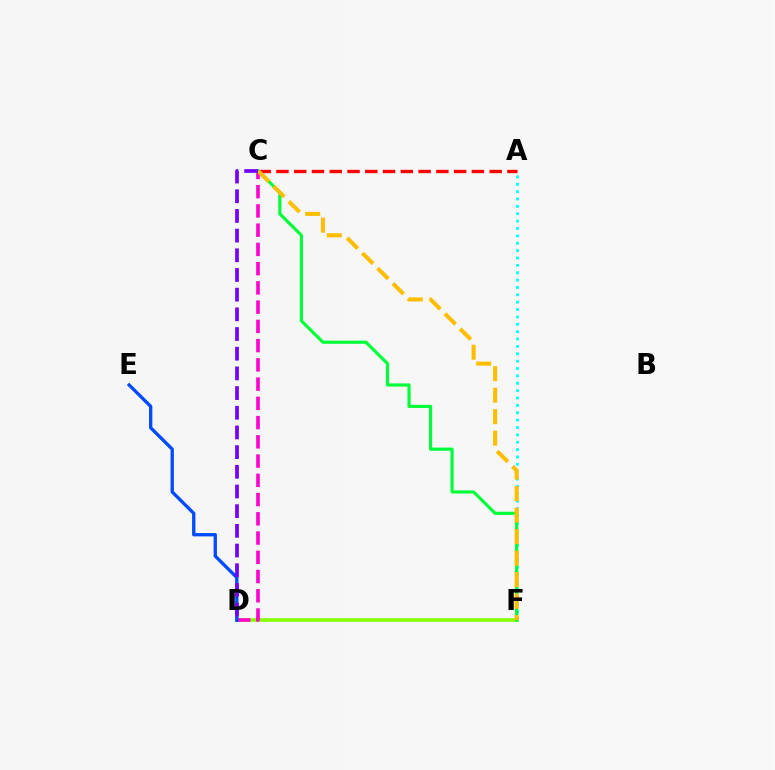{('A', 'C'): [{'color': '#ff0000', 'line_style': 'dashed', 'thickness': 2.41}], ('D', 'F'): [{'color': '#84ff00', 'line_style': 'solid', 'thickness': 2.58}], ('C', 'D'): [{'color': '#ff00cf', 'line_style': 'dashed', 'thickness': 2.61}, {'color': '#7200ff', 'line_style': 'dashed', 'thickness': 2.67}], ('D', 'E'): [{'color': '#004bff', 'line_style': 'solid', 'thickness': 2.39}], ('A', 'F'): [{'color': '#00fff6', 'line_style': 'dotted', 'thickness': 2.0}], ('C', 'F'): [{'color': '#00ff39', 'line_style': 'solid', 'thickness': 2.28}, {'color': '#ffbd00', 'line_style': 'dashed', 'thickness': 2.92}]}